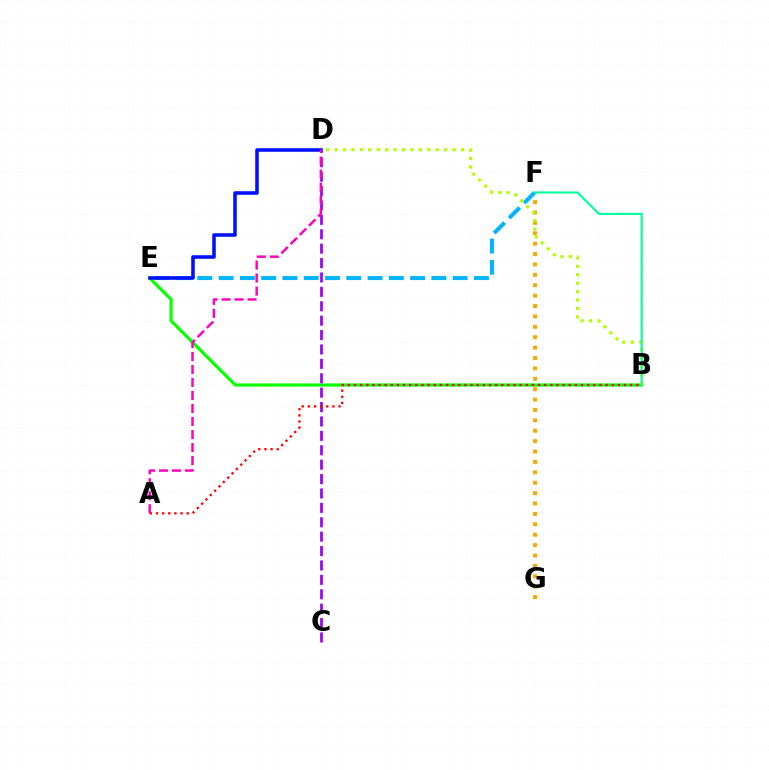{('F', 'G'): [{'color': '#ffa500', 'line_style': 'dotted', 'thickness': 2.82}], ('B', 'E'): [{'color': '#08ff00', 'line_style': 'solid', 'thickness': 2.27}], ('C', 'D'): [{'color': '#9b00ff', 'line_style': 'dashed', 'thickness': 1.96}], ('E', 'F'): [{'color': '#00b5ff', 'line_style': 'dashed', 'thickness': 2.89}], ('D', 'E'): [{'color': '#0010ff', 'line_style': 'solid', 'thickness': 2.56}], ('A', 'D'): [{'color': '#ff00bd', 'line_style': 'dashed', 'thickness': 1.77}], ('B', 'D'): [{'color': '#b3ff00', 'line_style': 'dotted', 'thickness': 2.29}], ('A', 'B'): [{'color': '#ff0000', 'line_style': 'dotted', 'thickness': 1.67}], ('B', 'F'): [{'color': '#00ff9d', 'line_style': 'solid', 'thickness': 1.51}]}